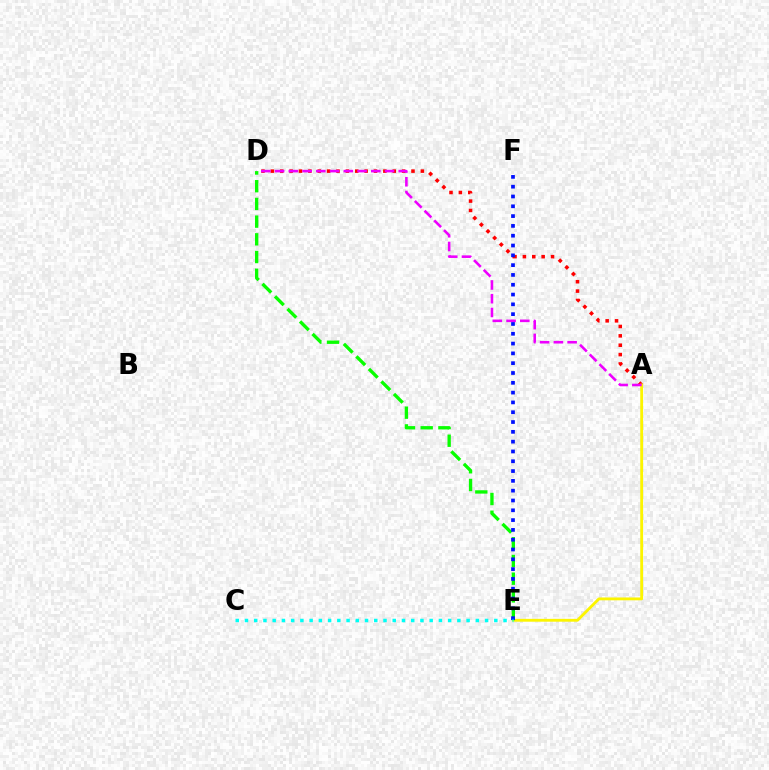{('A', 'D'): [{'color': '#ff0000', 'line_style': 'dotted', 'thickness': 2.55}, {'color': '#ee00ff', 'line_style': 'dashed', 'thickness': 1.87}], ('A', 'E'): [{'color': '#fcf500', 'line_style': 'solid', 'thickness': 2.05}], ('D', 'E'): [{'color': '#08ff00', 'line_style': 'dashed', 'thickness': 2.41}], ('E', 'F'): [{'color': '#0010ff', 'line_style': 'dotted', 'thickness': 2.66}], ('C', 'E'): [{'color': '#00fff6', 'line_style': 'dotted', 'thickness': 2.51}]}